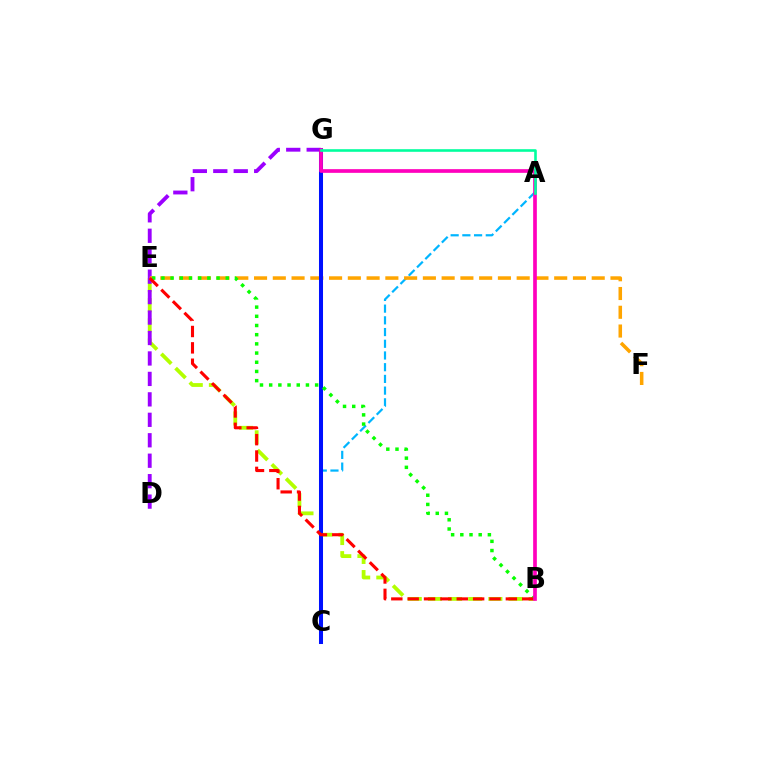{('A', 'C'): [{'color': '#00b5ff', 'line_style': 'dashed', 'thickness': 1.59}], ('B', 'E'): [{'color': '#b3ff00', 'line_style': 'dashed', 'thickness': 2.74}, {'color': '#08ff00', 'line_style': 'dotted', 'thickness': 2.5}, {'color': '#ff0000', 'line_style': 'dashed', 'thickness': 2.22}], ('D', 'G'): [{'color': '#9b00ff', 'line_style': 'dashed', 'thickness': 2.78}], ('E', 'F'): [{'color': '#ffa500', 'line_style': 'dashed', 'thickness': 2.55}], ('C', 'G'): [{'color': '#0010ff', 'line_style': 'solid', 'thickness': 2.9}], ('B', 'G'): [{'color': '#ff00bd', 'line_style': 'solid', 'thickness': 2.66}], ('A', 'G'): [{'color': '#00ff9d', 'line_style': 'solid', 'thickness': 1.88}]}